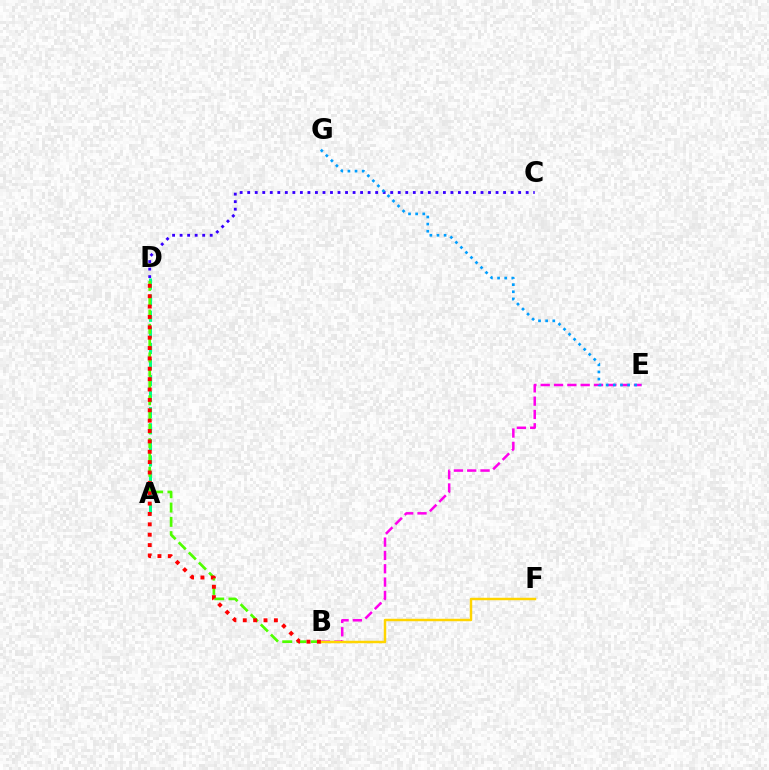{('A', 'D'): [{'color': '#00ff86', 'line_style': 'dashed', 'thickness': 2.18}], ('B', 'D'): [{'color': '#4fff00', 'line_style': 'dashed', 'thickness': 1.94}, {'color': '#ff0000', 'line_style': 'dotted', 'thickness': 2.82}], ('B', 'E'): [{'color': '#ff00ed', 'line_style': 'dashed', 'thickness': 1.81}], ('C', 'D'): [{'color': '#3700ff', 'line_style': 'dotted', 'thickness': 2.04}], ('B', 'F'): [{'color': '#ffd500', 'line_style': 'solid', 'thickness': 1.78}], ('E', 'G'): [{'color': '#009eff', 'line_style': 'dotted', 'thickness': 1.93}]}